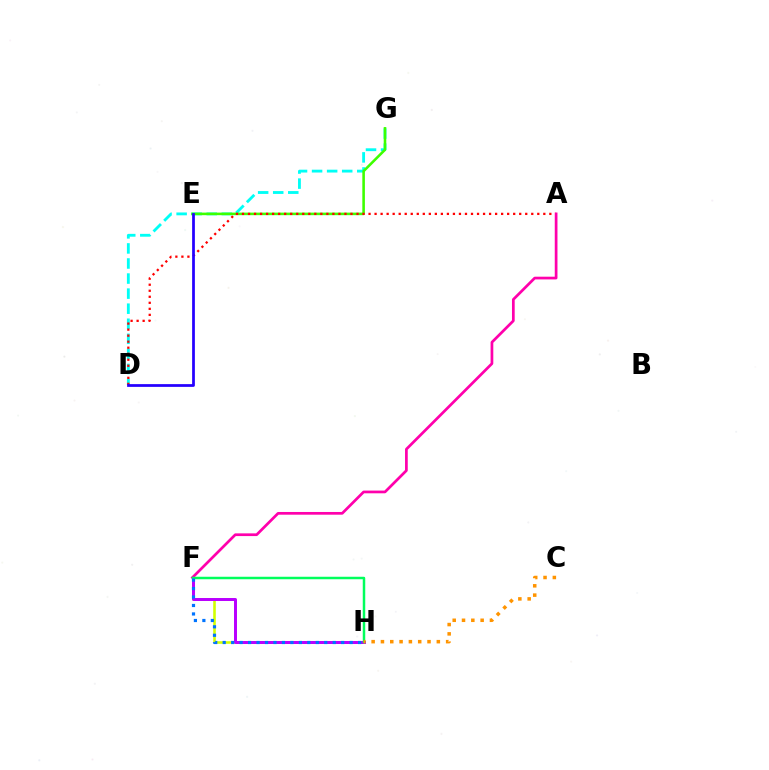{('F', 'H'): [{'color': '#d1ff00', 'line_style': 'solid', 'thickness': 1.86}, {'color': '#b900ff', 'line_style': 'solid', 'thickness': 2.14}, {'color': '#00ff5c', 'line_style': 'solid', 'thickness': 1.79}, {'color': '#0074ff', 'line_style': 'dotted', 'thickness': 2.3}], ('D', 'G'): [{'color': '#00fff6', 'line_style': 'dashed', 'thickness': 2.05}], ('E', 'G'): [{'color': '#3dff00', 'line_style': 'solid', 'thickness': 1.85}], ('A', 'D'): [{'color': '#ff0000', 'line_style': 'dotted', 'thickness': 1.64}], ('A', 'F'): [{'color': '#ff00ac', 'line_style': 'solid', 'thickness': 1.96}], ('C', 'H'): [{'color': '#ff9400', 'line_style': 'dotted', 'thickness': 2.53}], ('D', 'E'): [{'color': '#2500ff', 'line_style': 'solid', 'thickness': 1.98}]}